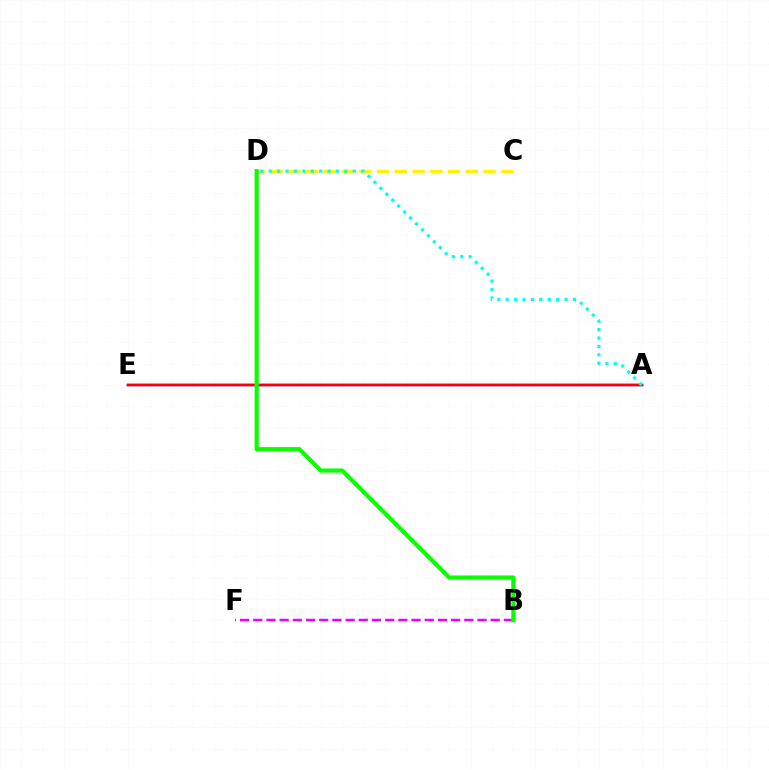{('A', 'E'): [{'color': '#0010ff', 'line_style': 'solid', 'thickness': 1.78}, {'color': '#ff0000', 'line_style': 'solid', 'thickness': 1.73}], ('B', 'F'): [{'color': '#ee00ff', 'line_style': 'dashed', 'thickness': 1.79}], ('C', 'D'): [{'color': '#fcf500', 'line_style': 'dashed', 'thickness': 2.41}], ('A', 'D'): [{'color': '#00fff6', 'line_style': 'dotted', 'thickness': 2.28}], ('B', 'D'): [{'color': '#08ff00', 'line_style': 'solid', 'thickness': 2.96}]}